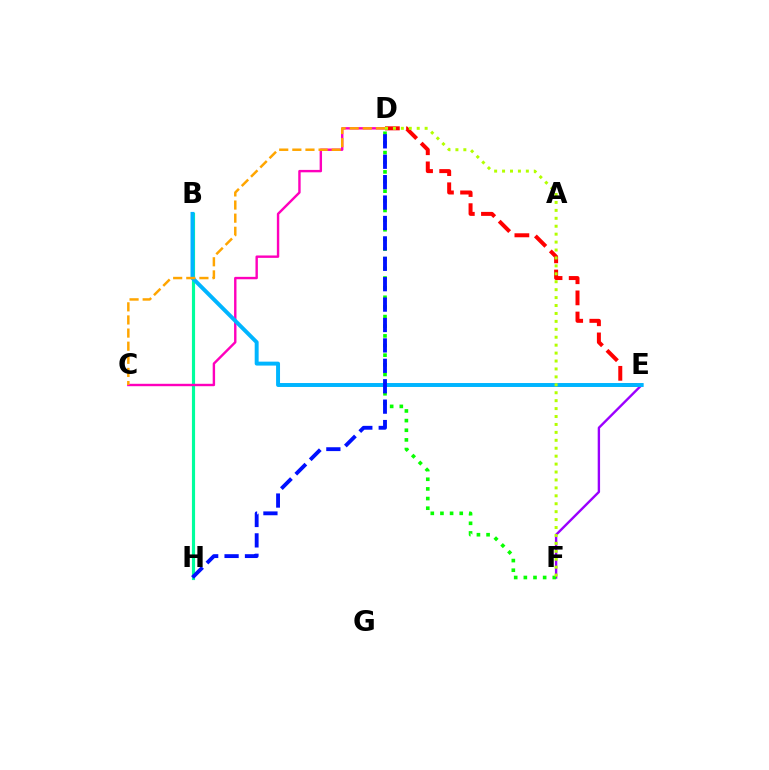{('B', 'H'): [{'color': '#00ff9d', 'line_style': 'solid', 'thickness': 2.27}], ('E', 'F'): [{'color': '#9b00ff', 'line_style': 'solid', 'thickness': 1.71}], ('D', 'F'): [{'color': '#08ff00', 'line_style': 'dotted', 'thickness': 2.62}, {'color': '#b3ff00', 'line_style': 'dotted', 'thickness': 2.15}], ('C', 'D'): [{'color': '#ff00bd', 'line_style': 'solid', 'thickness': 1.73}, {'color': '#ffa500', 'line_style': 'dashed', 'thickness': 1.78}], ('D', 'E'): [{'color': '#ff0000', 'line_style': 'dashed', 'thickness': 2.87}], ('B', 'E'): [{'color': '#00b5ff', 'line_style': 'solid', 'thickness': 2.84}], ('D', 'H'): [{'color': '#0010ff', 'line_style': 'dashed', 'thickness': 2.77}]}